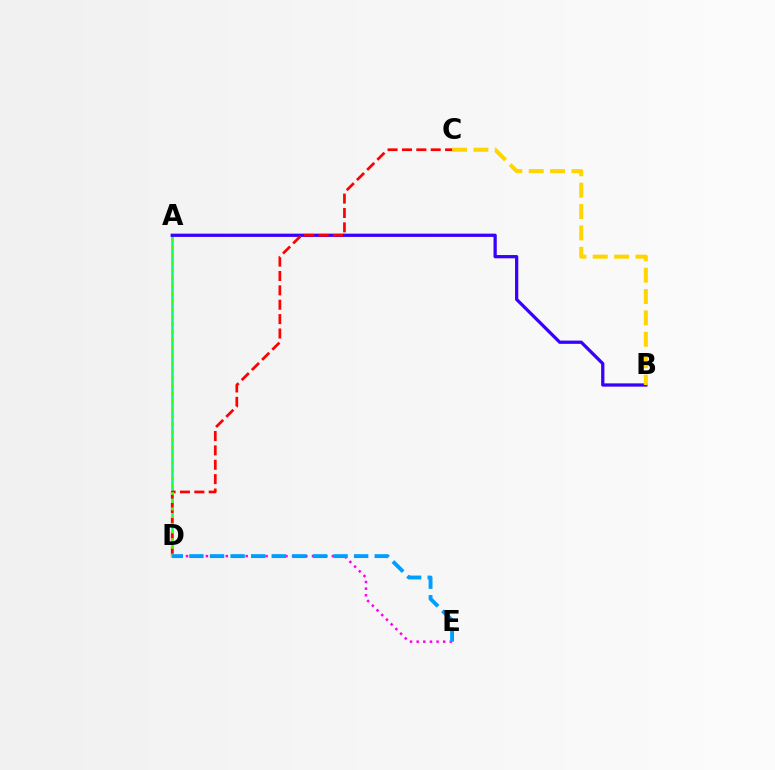{('A', 'D'): [{'color': '#00ff86', 'line_style': 'solid', 'thickness': 1.86}, {'color': '#4fff00', 'line_style': 'dotted', 'thickness': 2.09}], ('A', 'B'): [{'color': '#3700ff', 'line_style': 'solid', 'thickness': 2.34}], ('B', 'C'): [{'color': '#ffd500', 'line_style': 'dashed', 'thickness': 2.9}], ('D', 'E'): [{'color': '#ff00ed', 'line_style': 'dotted', 'thickness': 1.8}, {'color': '#009eff', 'line_style': 'dashed', 'thickness': 2.8}], ('C', 'D'): [{'color': '#ff0000', 'line_style': 'dashed', 'thickness': 1.95}]}